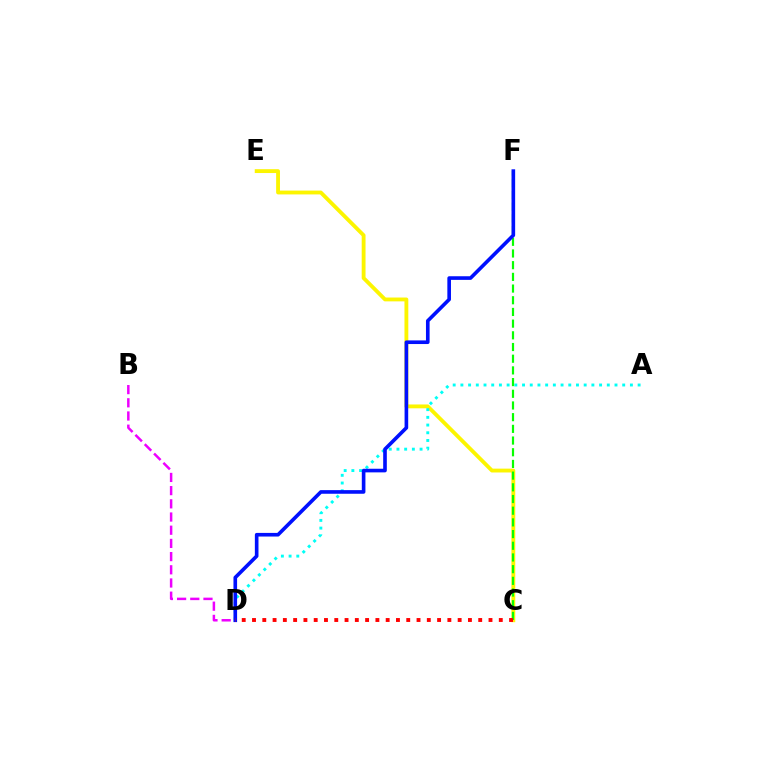{('B', 'D'): [{'color': '#ee00ff', 'line_style': 'dashed', 'thickness': 1.79}], ('C', 'E'): [{'color': '#fcf500', 'line_style': 'solid', 'thickness': 2.76}], ('A', 'D'): [{'color': '#00fff6', 'line_style': 'dotted', 'thickness': 2.09}], ('C', 'F'): [{'color': '#08ff00', 'line_style': 'dashed', 'thickness': 1.59}], ('D', 'F'): [{'color': '#0010ff', 'line_style': 'solid', 'thickness': 2.61}], ('C', 'D'): [{'color': '#ff0000', 'line_style': 'dotted', 'thickness': 2.79}]}